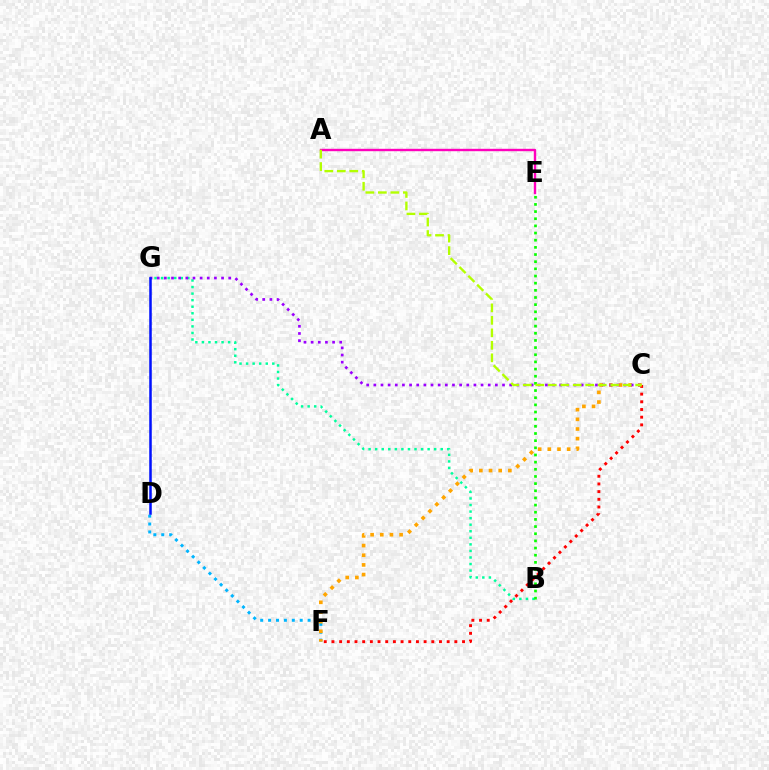{('D', 'F'): [{'color': '#00b5ff', 'line_style': 'dotted', 'thickness': 2.15}], ('C', 'F'): [{'color': '#ff0000', 'line_style': 'dotted', 'thickness': 2.09}, {'color': '#ffa500', 'line_style': 'dotted', 'thickness': 2.63}], ('B', 'G'): [{'color': '#00ff9d', 'line_style': 'dotted', 'thickness': 1.78}], ('B', 'E'): [{'color': '#08ff00', 'line_style': 'dotted', 'thickness': 1.95}], ('A', 'E'): [{'color': '#ff00bd', 'line_style': 'solid', 'thickness': 1.73}], ('C', 'G'): [{'color': '#9b00ff', 'line_style': 'dotted', 'thickness': 1.94}], ('D', 'G'): [{'color': '#0010ff', 'line_style': 'solid', 'thickness': 1.81}], ('A', 'C'): [{'color': '#b3ff00', 'line_style': 'dashed', 'thickness': 1.7}]}